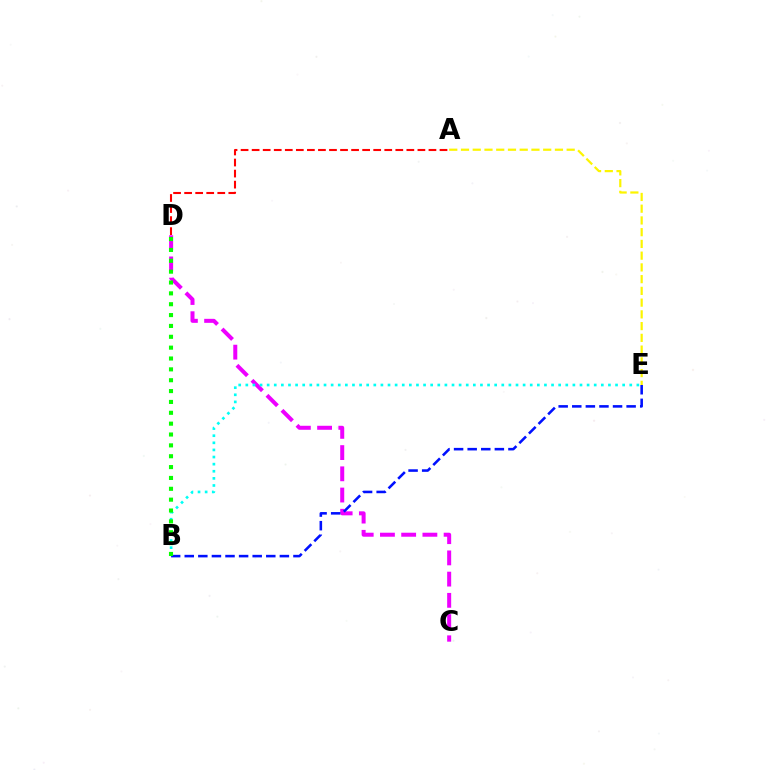{('C', 'D'): [{'color': '#ee00ff', 'line_style': 'dashed', 'thickness': 2.88}], ('B', 'E'): [{'color': '#00fff6', 'line_style': 'dotted', 'thickness': 1.93}, {'color': '#0010ff', 'line_style': 'dashed', 'thickness': 1.85}], ('A', 'E'): [{'color': '#fcf500', 'line_style': 'dashed', 'thickness': 1.6}], ('A', 'D'): [{'color': '#ff0000', 'line_style': 'dashed', 'thickness': 1.5}], ('B', 'D'): [{'color': '#08ff00', 'line_style': 'dotted', 'thickness': 2.95}]}